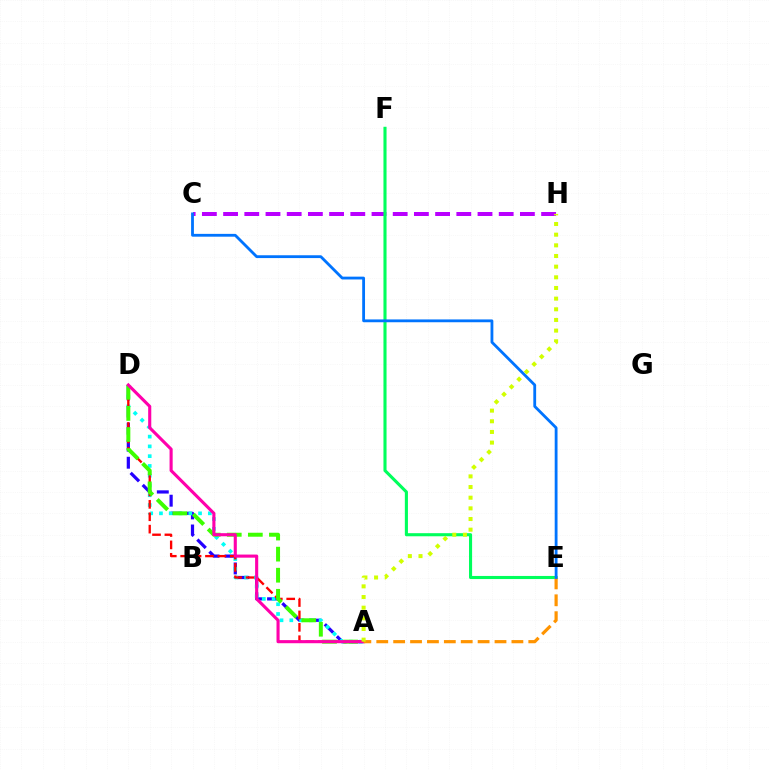{('A', 'D'): [{'color': '#2500ff', 'line_style': 'dashed', 'thickness': 2.32}, {'color': '#00fff6', 'line_style': 'dotted', 'thickness': 2.66}, {'color': '#ff0000', 'line_style': 'dashed', 'thickness': 1.68}, {'color': '#3dff00', 'line_style': 'dashed', 'thickness': 2.86}, {'color': '#ff00ac', 'line_style': 'solid', 'thickness': 2.23}], ('C', 'H'): [{'color': '#b900ff', 'line_style': 'dashed', 'thickness': 2.88}], ('E', 'F'): [{'color': '#00ff5c', 'line_style': 'solid', 'thickness': 2.23}], ('A', 'E'): [{'color': '#ff9400', 'line_style': 'dashed', 'thickness': 2.29}], ('C', 'E'): [{'color': '#0074ff', 'line_style': 'solid', 'thickness': 2.03}], ('A', 'H'): [{'color': '#d1ff00', 'line_style': 'dotted', 'thickness': 2.9}]}